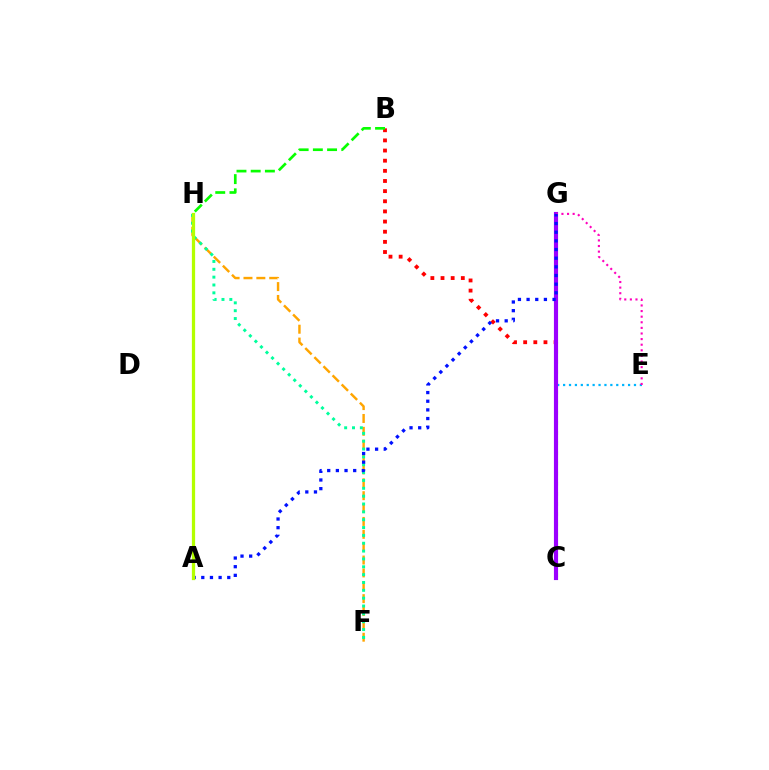{('B', 'C'): [{'color': '#ff0000', 'line_style': 'dotted', 'thickness': 2.76}], ('E', 'G'): [{'color': '#00b5ff', 'line_style': 'dotted', 'thickness': 1.6}, {'color': '#ff00bd', 'line_style': 'dotted', 'thickness': 1.52}], ('C', 'G'): [{'color': '#9b00ff', 'line_style': 'solid', 'thickness': 2.98}], ('F', 'H'): [{'color': '#ffa500', 'line_style': 'dashed', 'thickness': 1.75}, {'color': '#00ff9d', 'line_style': 'dotted', 'thickness': 2.13}], ('A', 'G'): [{'color': '#0010ff', 'line_style': 'dotted', 'thickness': 2.35}], ('A', 'H'): [{'color': '#b3ff00', 'line_style': 'solid', 'thickness': 2.34}], ('B', 'H'): [{'color': '#08ff00', 'line_style': 'dashed', 'thickness': 1.93}]}